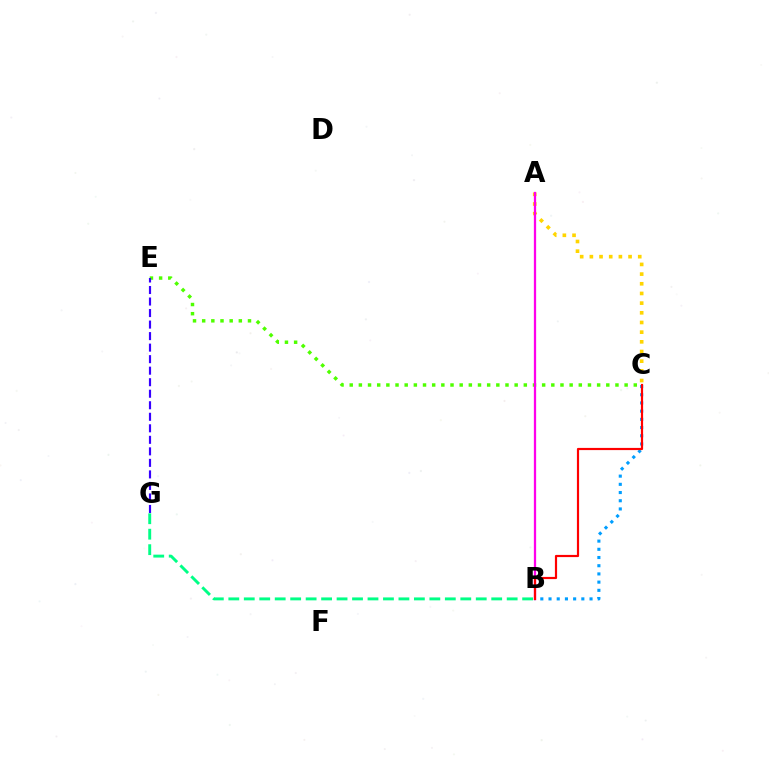{('A', 'C'): [{'color': '#ffd500', 'line_style': 'dotted', 'thickness': 2.63}], ('C', 'E'): [{'color': '#4fff00', 'line_style': 'dotted', 'thickness': 2.49}], ('B', 'G'): [{'color': '#00ff86', 'line_style': 'dashed', 'thickness': 2.1}], ('A', 'B'): [{'color': '#ff00ed', 'line_style': 'solid', 'thickness': 1.64}], ('B', 'C'): [{'color': '#009eff', 'line_style': 'dotted', 'thickness': 2.23}, {'color': '#ff0000', 'line_style': 'solid', 'thickness': 1.57}], ('E', 'G'): [{'color': '#3700ff', 'line_style': 'dashed', 'thickness': 1.57}]}